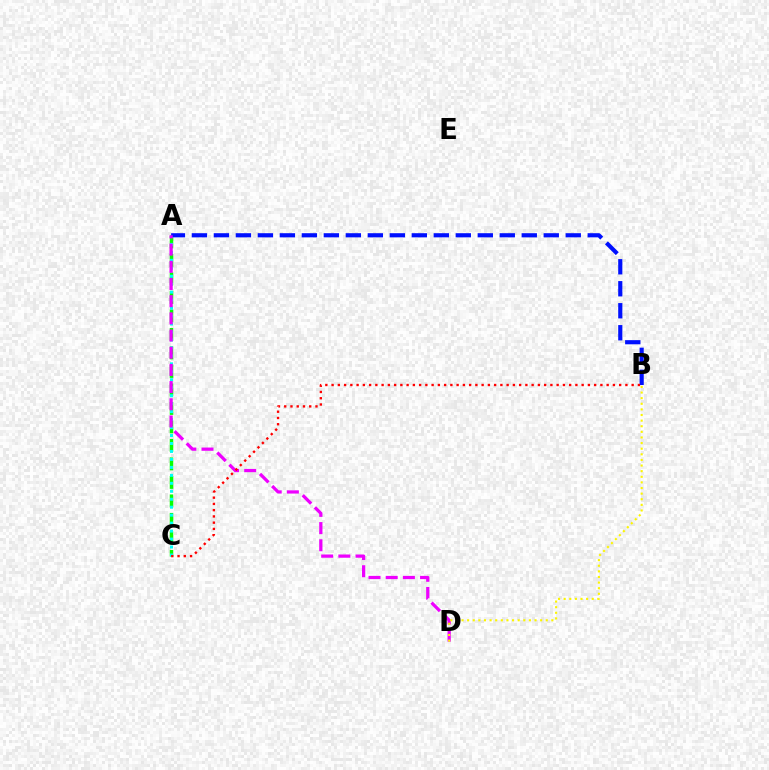{('A', 'C'): [{'color': '#08ff00', 'line_style': 'dashed', 'thickness': 2.51}, {'color': '#00fff6', 'line_style': 'dotted', 'thickness': 2.16}], ('A', 'B'): [{'color': '#0010ff', 'line_style': 'dashed', 'thickness': 2.99}], ('A', 'D'): [{'color': '#ee00ff', 'line_style': 'dashed', 'thickness': 2.33}], ('B', 'D'): [{'color': '#fcf500', 'line_style': 'dotted', 'thickness': 1.53}], ('B', 'C'): [{'color': '#ff0000', 'line_style': 'dotted', 'thickness': 1.7}]}